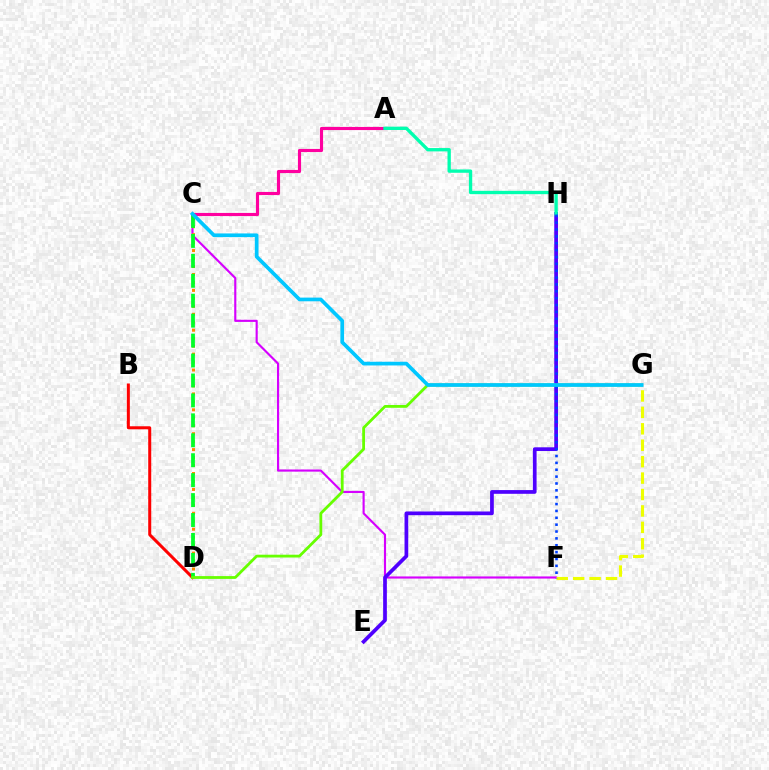{('A', 'C'): [{'color': '#ff00a0', 'line_style': 'solid', 'thickness': 2.25}], ('C', 'F'): [{'color': '#d600ff', 'line_style': 'solid', 'thickness': 1.54}], ('E', 'H'): [{'color': '#4f00ff', 'line_style': 'solid', 'thickness': 2.68}], ('C', 'D'): [{'color': '#ff8800', 'line_style': 'dotted', 'thickness': 2.16}, {'color': '#00ff27', 'line_style': 'dashed', 'thickness': 2.71}], ('B', 'D'): [{'color': '#ff0000', 'line_style': 'solid', 'thickness': 2.17}], ('A', 'H'): [{'color': '#00ffaf', 'line_style': 'solid', 'thickness': 2.39}], ('F', 'G'): [{'color': '#eeff00', 'line_style': 'dashed', 'thickness': 2.23}], ('F', 'H'): [{'color': '#003fff', 'line_style': 'dotted', 'thickness': 1.86}], ('D', 'G'): [{'color': '#66ff00', 'line_style': 'solid', 'thickness': 2.01}], ('C', 'G'): [{'color': '#00c7ff', 'line_style': 'solid', 'thickness': 2.66}]}